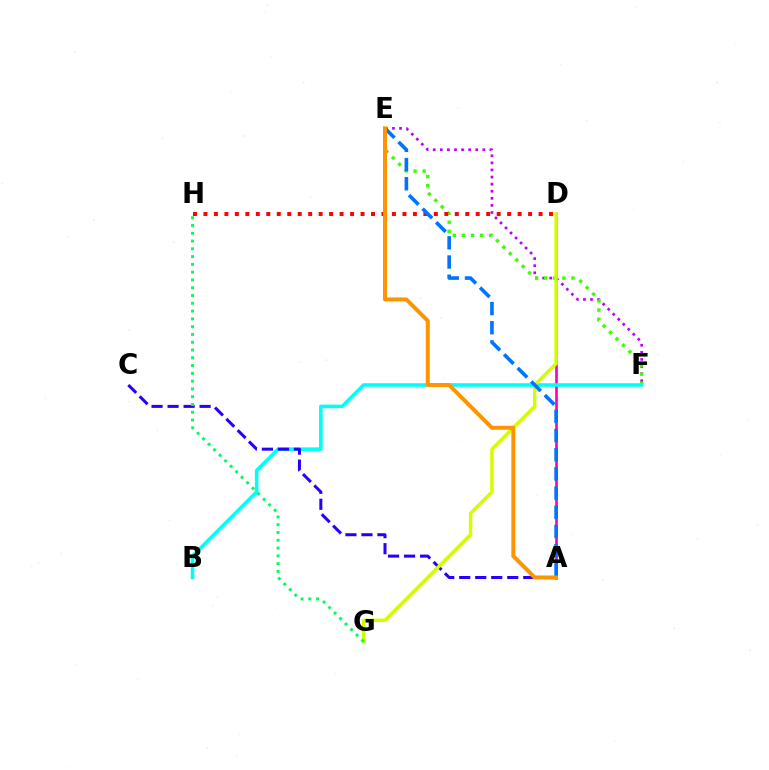{('A', 'D'): [{'color': '#ff00ac', 'line_style': 'solid', 'thickness': 1.89}], ('E', 'F'): [{'color': '#b900ff', 'line_style': 'dotted', 'thickness': 1.93}, {'color': '#3dff00', 'line_style': 'dotted', 'thickness': 2.47}], ('B', 'F'): [{'color': '#00fff6', 'line_style': 'solid', 'thickness': 2.57}], ('A', 'C'): [{'color': '#2500ff', 'line_style': 'dashed', 'thickness': 2.17}], ('D', 'H'): [{'color': '#ff0000', 'line_style': 'dotted', 'thickness': 2.85}], ('D', 'G'): [{'color': '#d1ff00', 'line_style': 'solid', 'thickness': 2.49}], ('A', 'E'): [{'color': '#0074ff', 'line_style': 'dashed', 'thickness': 2.61}, {'color': '#ff9400', 'line_style': 'solid', 'thickness': 2.87}], ('G', 'H'): [{'color': '#00ff5c', 'line_style': 'dotted', 'thickness': 2.11}]}